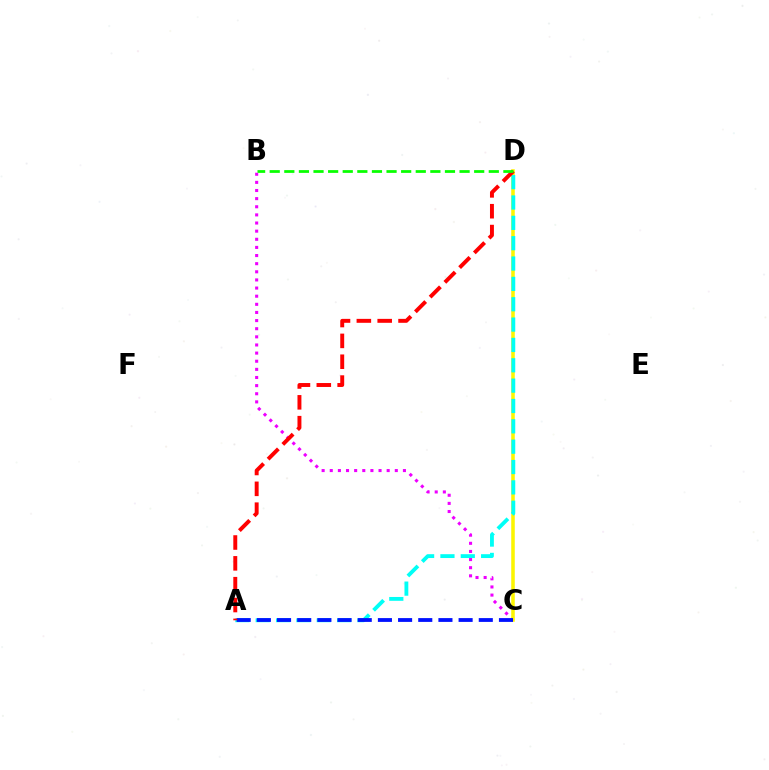{('B', 'C'): [{'color': '#ee00ff', 'line_style': 'dotted', 'thickness': 2.21}], ('C', 'D'): [{'color': '#fcf500', 'line_style': 'solid', 'thickness': 2.56}], ('A', 'D'): [{'color': '#00fff6', 'line_style': 'dashed', 'thickness': 2.76}, {'color': '#ff0000', 'line_style': 'dashed', 'thickness': 2.83}], ('A', 'C'): [{'color': '#0010ff', 'line_style': 'dashed', 'thickness': 2.74}], ('B', 'D'): [{'color': '#08ff00', 'line_style': 'dashed', 'thickness': 1.98}]}